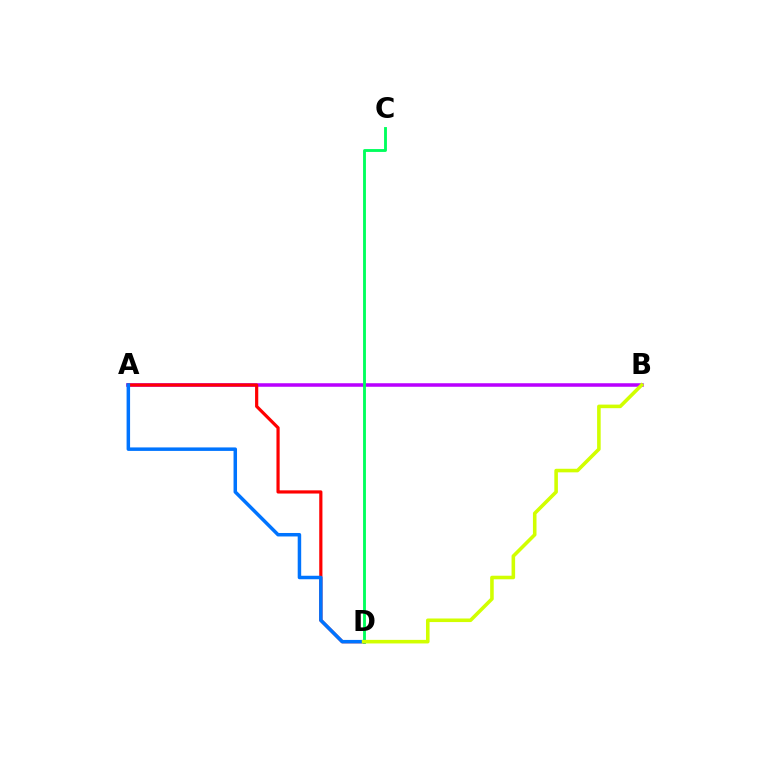{('A', 'B'): [{'color': '#b900ff', 'line_style': 'solid', 'thickness': 2.54}], ('C', 'D'): [{'color': '#00ff5c', 'line_style': 'solid', 'thickness': 2.06}], ('A', 'D'): [{'color': '#ff0000', 'line_style': 'solid', 'thickness': 2.3}, {'color': '#0074ff', 'line_style': 'solid', 'thickness': 2.51}], ('B', 'D'): [{'color': '#d1ff00', 'line_style': 'solid', 'thickness': 2.57}]}